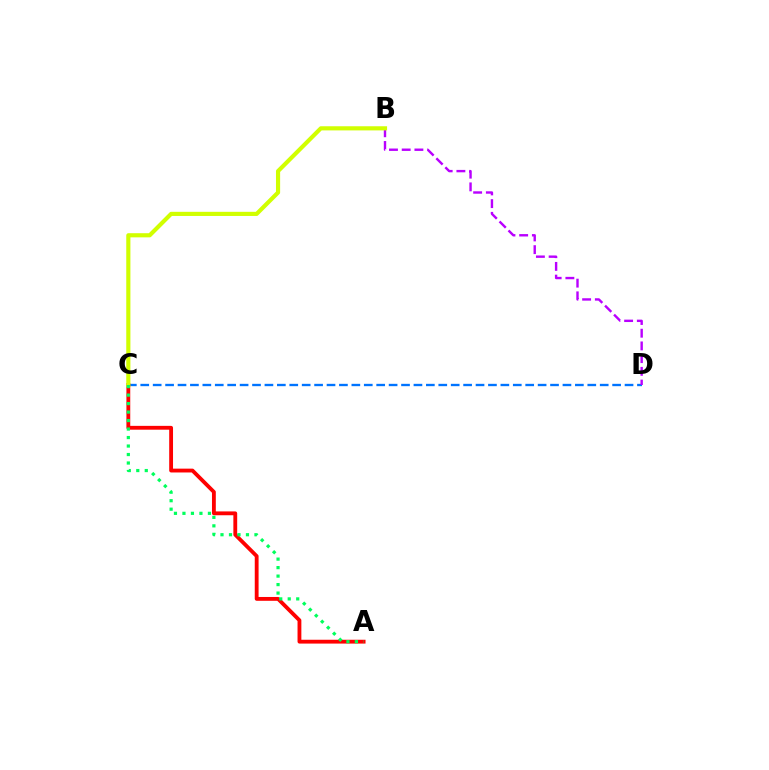{('C', 'D'): [{'color': '#0074ff', 'line_style': 'dashed', 'thickness': 1.69}], ('B', 'D'): [{'color': '#b900ff', 'line_style': 'dashed', 'thickness': 1.73}], ('A', 'C'): [{'color': '#ff0000', 'line_style': 'solid', 'thickness': 2.76}, {'color': '#00ff5c', 'line_style': 'dotted', 'thickness': 2.31}], ('B', 'C'): [{'color': '#d1ff00', 'line_style': 'solid', 'thickness': 2.99}]}